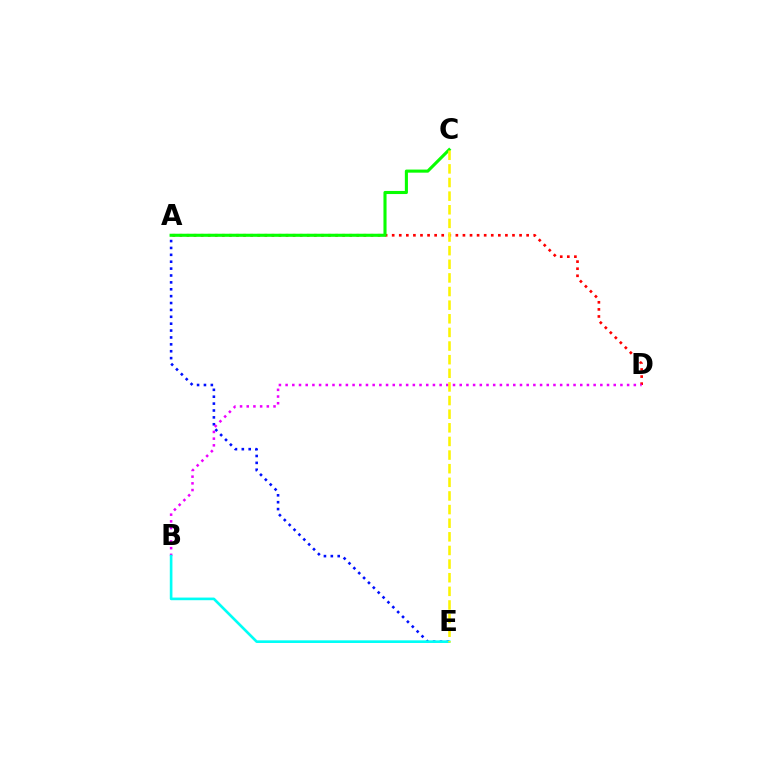{('A', 'D'): [{'color': '#ff0000', 'line_style': 'dotted', 'thickness': 1.92}], ('A', 'E'): [{'color': '#0010ff', 'line_style': 'dotted', 'thickness': 1.87}], ('B', 'D'): [{'color': '#ee00ff', 'line_style': 'dotted', 'thickness': 1.82}], ('B', 'E'): [{'color': '#00fff6', 'line_style': 'solid', 'thickness': 1.91}], ('A', 'C'): [{'color': '#08ff00', 'line_style': 'solid', 'thickness': 2.23}], ('C', 'E'): [{'color': '#fcf500', 'line_style': 'dashed', 'thickness': 1.85}]}